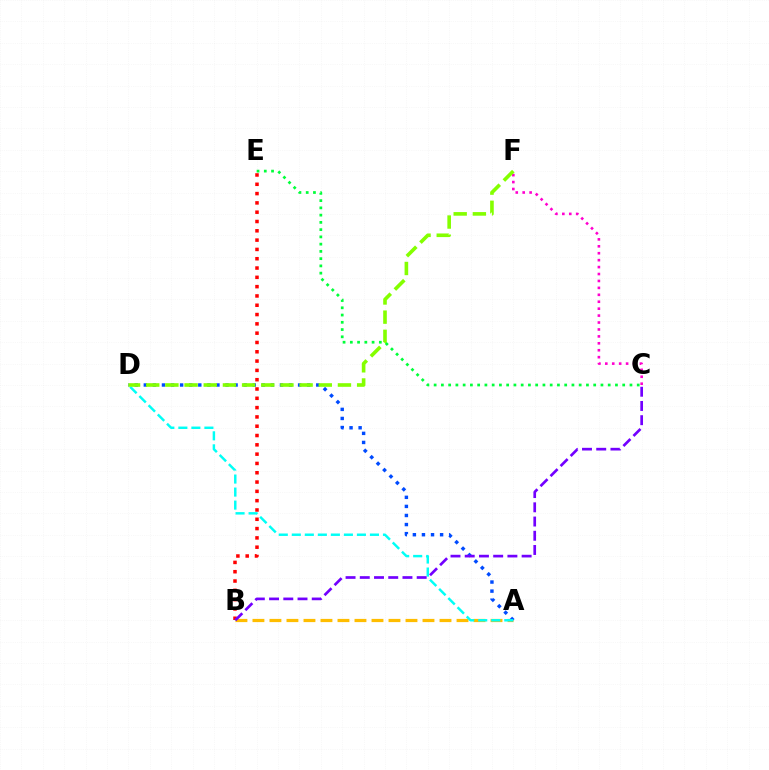{('A', 'B'): [{'color': '#ffbd00', 'line_style': 'dashed', 'thickness': 2.31}], ('A', 'D'): [{'color': '#004bff', 'line_style': 'dotted', 'thickness': 2.47}, {'color': '#00fff6', 'line_style': 'dashed', 'thickness': 1.77}], ('B', 'E'): [{'color': '#ff0000', 'line_style': 'dotted', 'thickness': 2.53}], ('C', 'F'): [{'color': '#ff00cf', 'line_style': 'dotted', 'thickness': 1.88}], ('B', 'C'): [{'color': '#7200ff', 'line_style': 'dashed', 'thickness': 1.93}], ('D', 'F'): [{'color': '#84ff00', 'line_style': 'dashed', 'thickness': 2.6}], ('C', 'E'): [{'color': '#00ff39', 'line_style': 'dotted', 'thickness': 1.97}]}